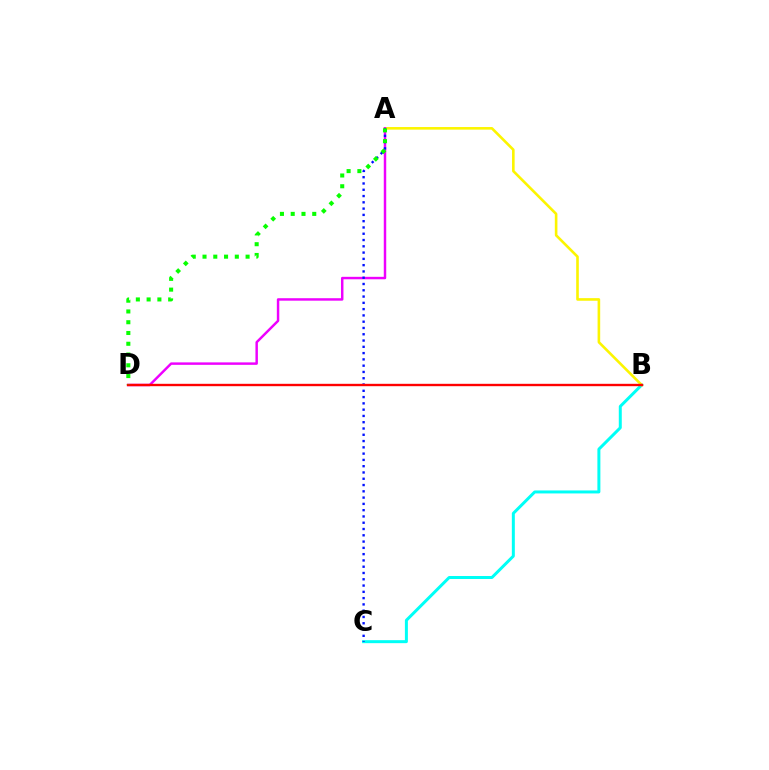{('B', 'C'): [{'color': '#00fff6', 'line_style': 'solid', 'thickness': 2.15}], ('A', 'B'): [{'color': '#fcf500', 'line_style': 'solid', 'thickness': 1.88}], ('A', 'D'): [{'color': '#ee00ff', 'line_style': 'solid', 'thickness': 1.77}, {'color': '#08ff00', 'line_style': 'dotted', 'thickness': 2.93}], ('A', 'C'): [{'color': '#0010ff', 'line_style': 'dotted', 'thickness': 1.71}], ('B', 'D'): [{'color': '#ff0000', 'line_style': 'solid', 'thickness': 1.71}]}